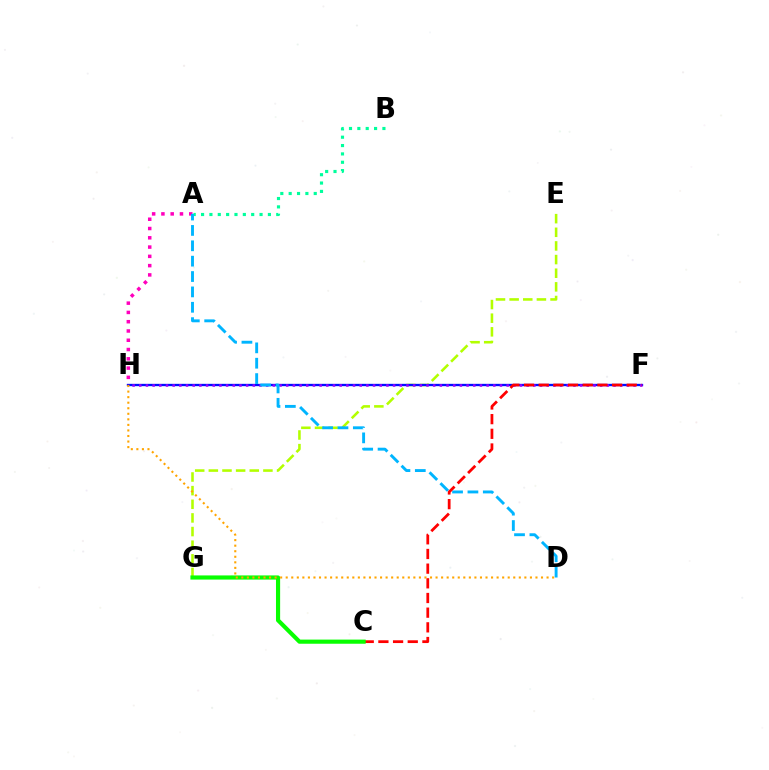{('E', 'G'): [{'color': '#b3ff00', 'line_style': 'dashed', 'thickness': 1.85}], ('F', 'H'): [{'color': '#0010ff', 'line_style': 'solid', 'thickness': 1.68}, {'color': '#9b00ff', 'line_style': 'dotted', 'thickness': 1.81}], ('A', 'B'): [{'color': '#00ff9d', 'line_style': 'dotted', 'thickness': 2.27}], ('A', 'H'): [{'color': '#ff00bd', 'line_style': 'dotted', 'thickness': 2.52}], ('A', 'D'): [{'color': '#00b5ff', 'line_style': 'dashed', 'thickness': 2.09}], ('C', 'F'): [{'color': '#ff0000', 'line_style': 'dashed', 'thickness': 1.99}], ('C', 'G'): [{'color': '#08ff00', 'line_style': 'solid', 'thickness': 2.99}], ('D', 'H'): [{'color': '#ffa500', 'line_style': 'dotted', 'thickness': 1.51}]}